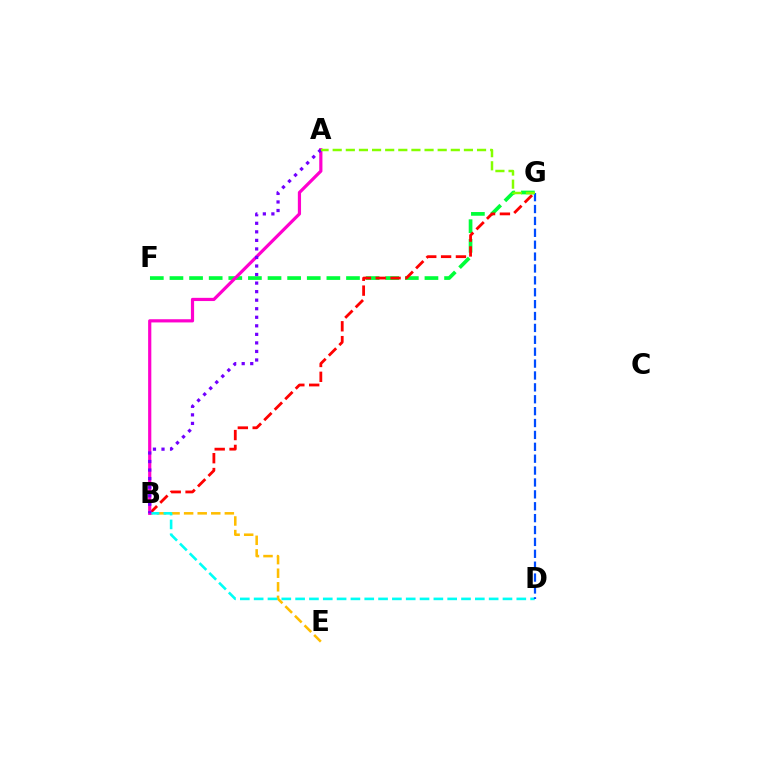{('B', 'E'): [{'color': '#ffbd00', 'line_style': 'dashed', 'thickness': 1.84}], ('F', 'G'): [{'color': '#00ff39', 'line_style': 'dashed', 'thickness': 2.66}], ('B', 'G'): [{'color': '#ff0000', 'line_style': 'dashed', 'thickness': 2.02}], ('B', 'D'): [{'color': '#00fff6', 'line_style': 'dashed', 'thickness': 1.88}], ('A', 'B'): [{'color': '#ff00cf', 'line_style': 'solid', 'thickness': 2.3}, {'color': '#7200ff', 'line_style': 'dotted', 'thickness': 2.32}], ('D', 'G'): [{'color': '#004bff', 'line_style': 'dashed', 'thickness': 1.61}], ('A', 'G'): [{'color': '#84ff00', 'line_style': 'dashed', 'thickness': 1.78}]}